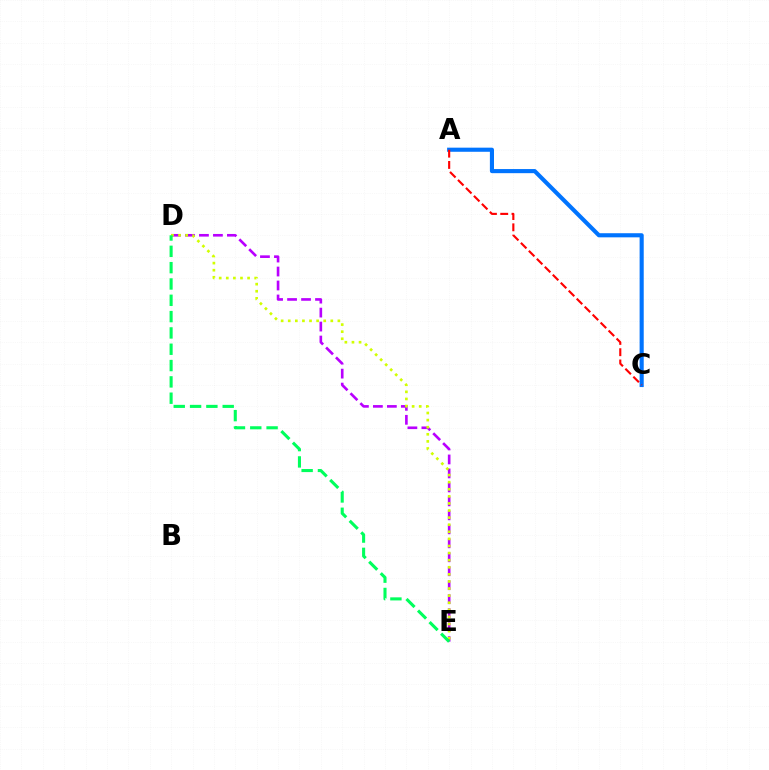{('D', 'E'): [{'color': '#b900ff', 'line_style': 'dashed', 'thickness': 1.9}, {'color': '#d1ff00', 'line_style': 'dotted', 'thickness': 1.93}, {'color': '#00ff5c', 'line_style': 'dashed', 'thickness': 2.22}], ('A', 'C'): [{'color': '#0074ff', 'line_style': 'solid', 'thickness': 2.96}, {'color': '#ff0000', 'line_style': 'dashed', 'thickness': 1.53}]}